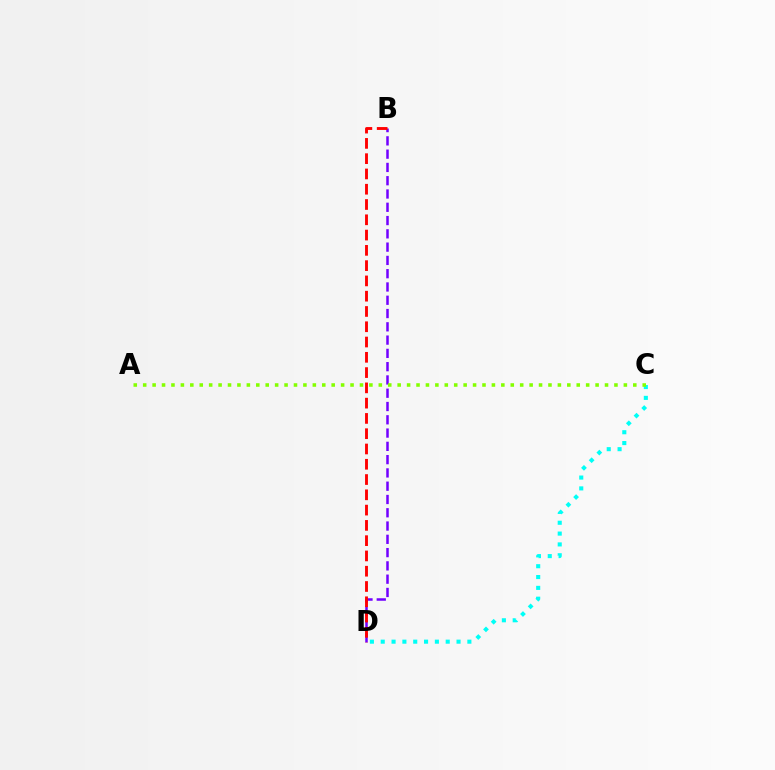{('B', 'D'): [{'color': '#7200ff', 'line_style': 'dashed', 'thickness': 1.8}, {'color': '#ff0000', 'line_style': 'dashed', 'thickness': 2.08}], ('C', 'D'): [{'color': '#00fff6', 'line_style': 'dotted', 'thickness': 2.94}], ('A', 'C'): [{'color': '#84ff00', 'line_style': 'dotted', 'thickness': 2.56}]}